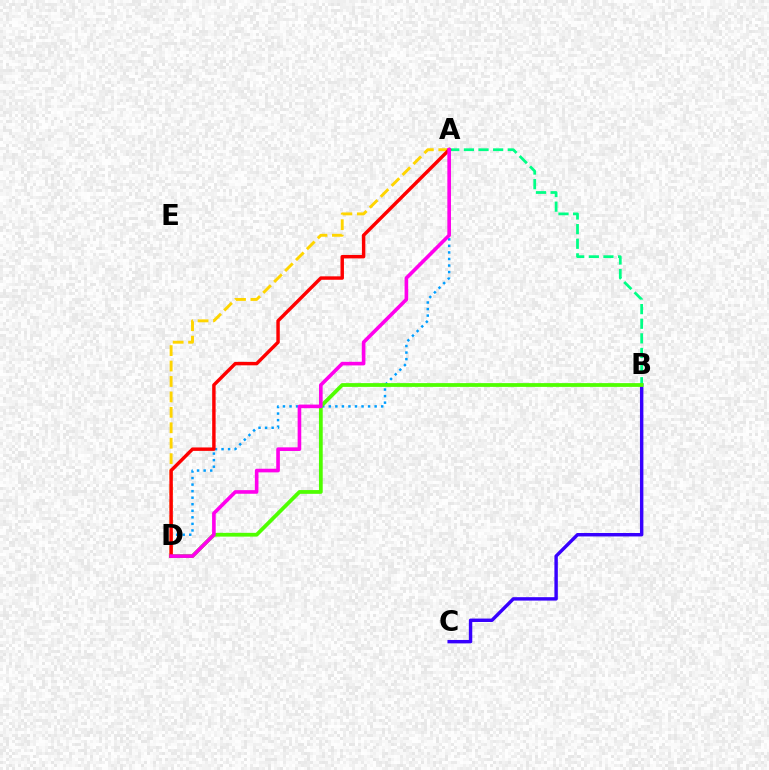{('B', 'C'): [{'color': '#3700ff', 'line_style': 'solid', 'thickness': 2.46}], ('A', 'D'): [{'color': '#009eff', 'line_style': 'dotted', 'thickness': 1.78}, {'color': '#ffd500', 'line_style': 'dashed', 'thickness': 2.1}, {'color': '#ff0000', 'line_style': 'solid', 'thickness': 2.47}, {'color': '#ff00ed', 'line_style': 'solid', 'thickness': 2.61}], ('A', 'B'): [{'color': '#00ff86', 'line_style': 'dashed', 'thickness': 1.99}], ('B', 'D'): [{'color': '#4fff00', 'line_style': 'solid', 'thickness': 2.71}]}